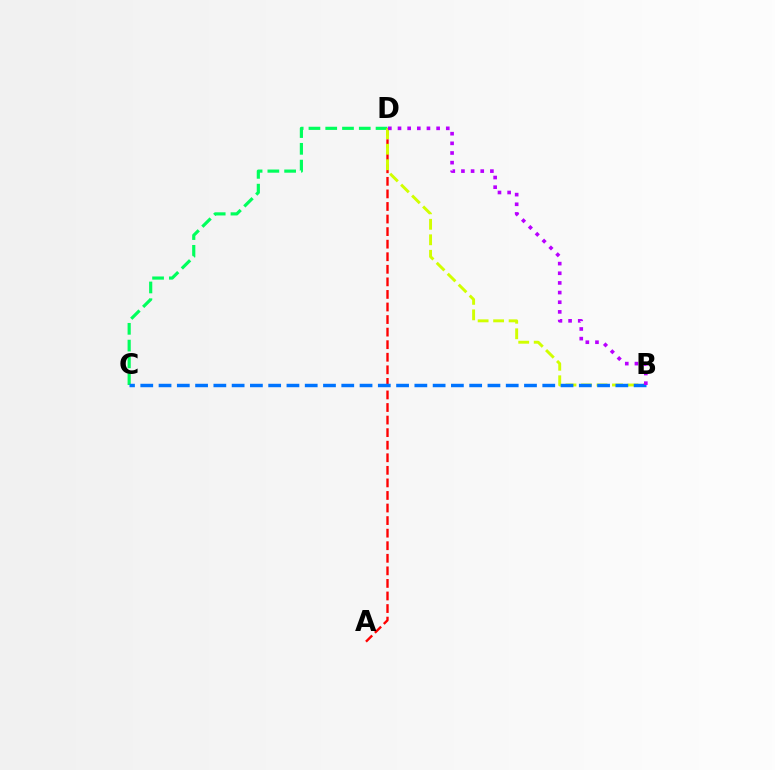{('C', 'D'): [{'color': '#00ff5c', 'line_style': 'dashed', 'thickness': 2.28}], ('A', 'D'): [{'color': '#ff0000', 'line_style': 'dashed', 'thickness': 1.71}], ('B', 'D'): [{'color': '#d1ff00', 'line_style': 'dashed', 'thickness': 2.11}, {'color': '#b900ff', 'line_style': 'dotted', 'thickness': 2.62}], ('B', 'C'): [{'color': '#0074ff', 'line_style': 'dashed', 'thickness': 2.48}]}